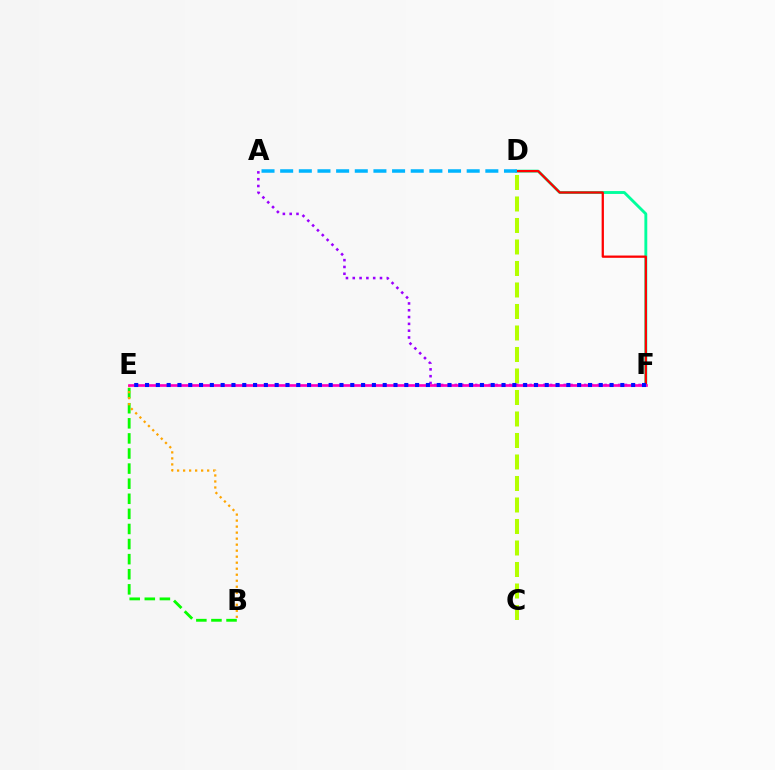{('B', 'E'): [{'color': '#08ff00', 'line_style': 'dashed', 'thickness': 2.05}, {'color': '#ffa500', 'line_style': 'dotted', 'thickness': 1.63}], ('D', 'F'): [{'color': '#00ff9d', 'line_style': 'solid', 'thickness': 2.07}, {'color': '#ff0000', 'line_style': 'solid', 'thickness': 1.64}], ('C', 'D'): [{'color': '#b3ff00', 'line_style': 'dashed', 'thickness': 2.92}], ('A', 'F'): [{'color': '#9b00ff', 'line_style': 'dotted', 'thickness': 1.85}], ('E', 'F'): [{'color': '#ff00bd', 'line_style': 'solid', 'thickness': 1.92}, {'color': '#0010ff', 'line_style': 'dotted', 'thickness': 2.94}], ('A', 'D'): [{'color': '#00b5ff', 'line_style': 'dashed', 'thickness': 2.53}]}